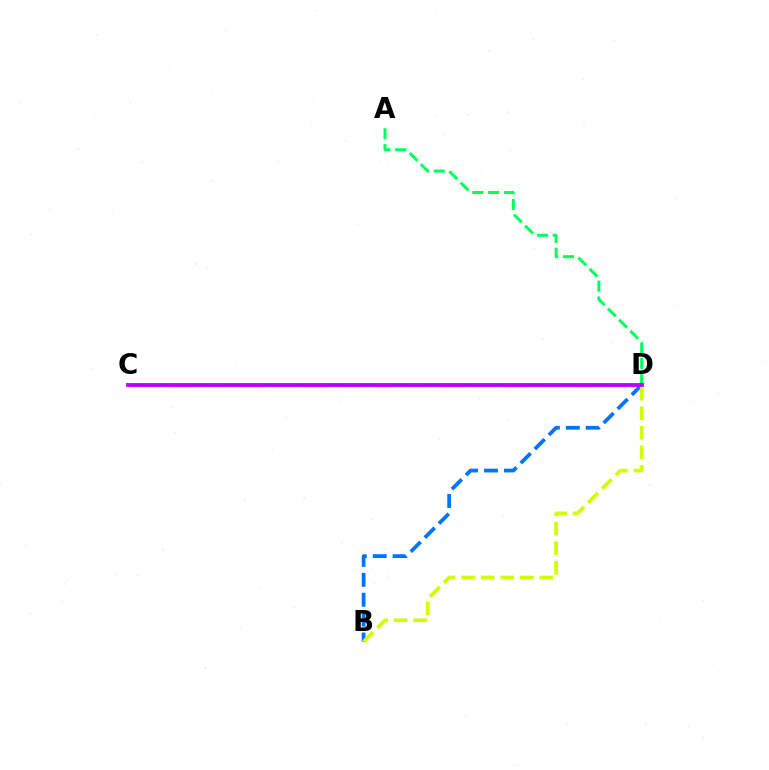{('C', 'D'): [{'color': '#ff0000', 'line_style': 'dotted', 'thickness': 1.94}, {'color': '#b900ff', 'line_style': 'solid', 'thickness': 2.76}], ('A', 'D'): [{'color': '#00ff5c', 'line_style': 'dashed', 'thickness': 2.15}], ('B', 'D'): [{'color': '#0074ff', 'line_style': 'dashed', 'thickness': 2.7}, {'color': '#d1ff00', 'line_style': 'dashed', 'thickness': 2.66}]}